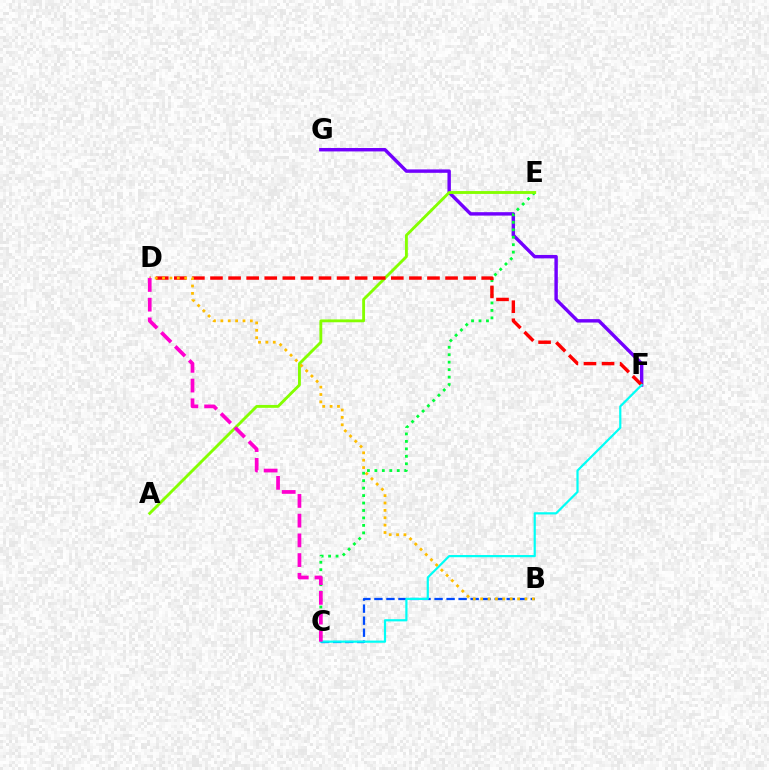{('B', 'C'): [{'color': '#004bff', 'line_style': 'dashed', 'thickness': 1.63}], ('F', 'G'): [{'color': '#7200ff', 'line_style': 'solid', 'thickness': 2.46}], ('C', 'E'): [{'color': '#00ff39', 'line_style': 'dotted', 'thickness': 2.03}], ('A', 'E'): [{'color': '#84ff00', 'line_style': 'solid', 'thickness': 2.06}], ('D', 'F'): [{'color': '#ff0000', 'line_style': 'dashed', 'thickness': 2.46}], ('C', 'F'): [{'color': '#00fff6', 'line_style': 'solid', 'thickness': 1.58}], ('B', 'D'): [{'color': '#ffbd00', 'line_style': 'dotted', 'thickness': 2.01}], ('C', 'D'): [{'color': '#ff00cf', 'line_style': 'dashed', 'thickness': 2.68}]}